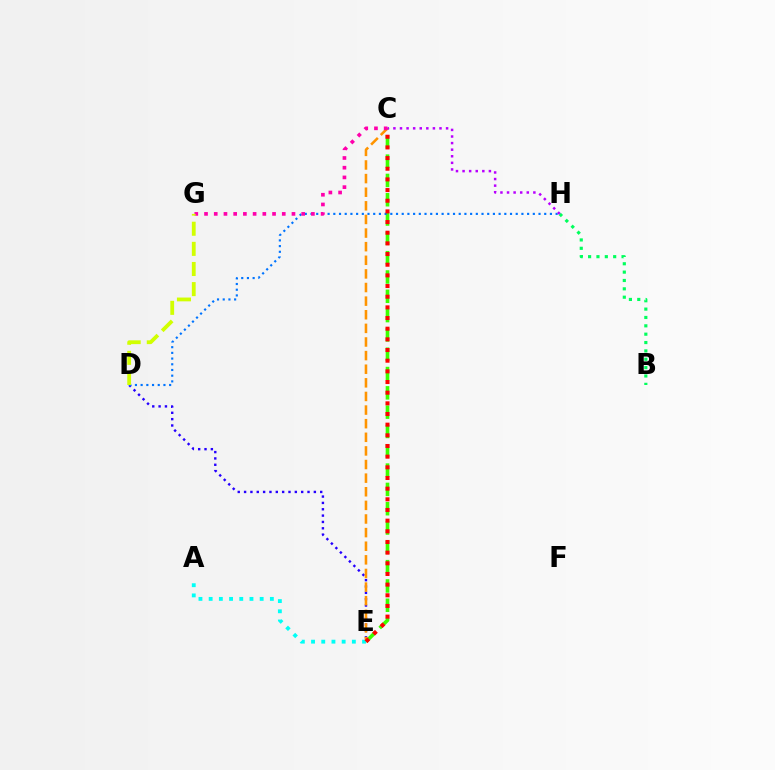{('B', 'H'): [{'color': '#00ff5c', 'line_style': 'dotted', 'thickness': 2.27}], ('D', 'E'): [{'color': '#2500ff', 'line_style': 'dotted', 'thickness': 1.72}], ('C', 'E'): [{'color': '#3dff00', 'line_style': 'dashed', 'thickness': 2.62}, {'color': '#ff9400', 'line_style': 'dashed', 'thickness': 1.85}, {'color': '#ff0000', 'line_style': 'dotted', 'thickness': 2.9}], ('A', 'E'): [{'color': '#00fff6', 'line_style': 'dotted', 'thickness': 2.77}], ('D', 'H'): [{'color': '#0074ff', 'line_style': 'dotted', 'thickness': 1.55}], ('C', 'H'): [{'color': '#b900ff', 'line_style': 'dotted', 'thickness': 1.79}], ('C', 'G'): [{'color': '#ff00ac', 'line_style': 'dotted', 'thickness': 2.64}], ('D', 'G'): [{'color': '#d1ff00', 'line_style': 'dashed', 'thickness': 2.73}]}